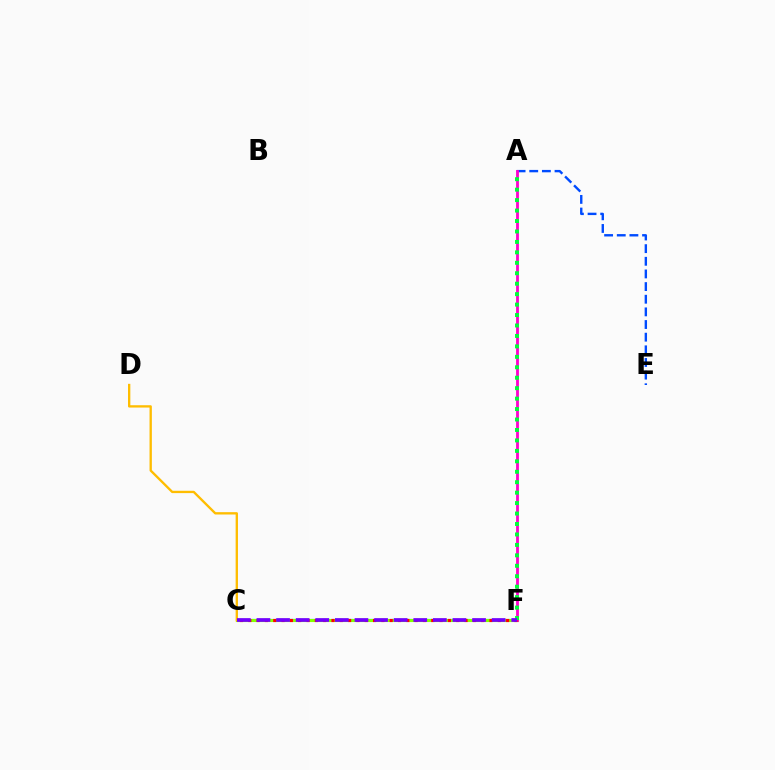{('C', 'F'): [{'color': '#00fff6', 'line_style': 'dashed', 'thickness': 1.59}, {'color': '#84ff00', 'line_style': 'solid', 'thickness': 2.24}, {'color': '#ff0000', 'line_style': 'dotted', 'thickness': 2.26}, {'color': '#7200ff', 'line_style': 'dashed', 'thickness': 2.66}], ('C', 'D'): [{'color': '#ffbd00', 'line_style': 'solid', 'thickness': 1.68}], ('A', 'E'): [{'color': '#004bff', 'line_style': 'dashed', 'thickness': 1.72}], ('A', 'F'): [{'color': '#ff00cf', 'line_style': 'solid', 'thickness': 2.03}, {'color': '#00ff39', 'line_style': 'dotted', 'thickness': 2.84}]}